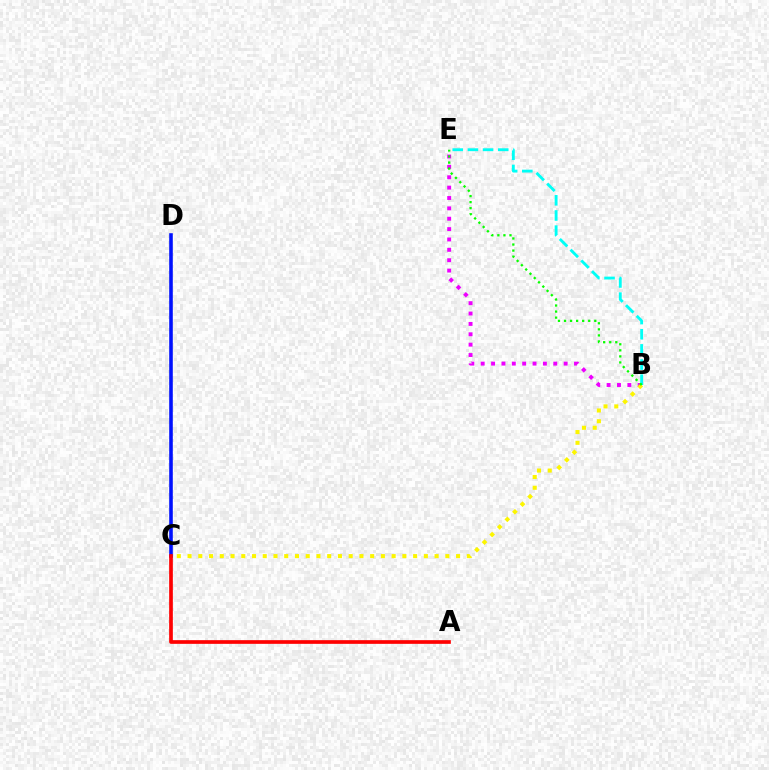{('B', 'E'): [{'color': '#ee00ff', 'line_style': 'dotted', 'thickness': 2.82}, {'color': '#00fff6', 'line_style': 'dashed', 'thickness': 2.06}, {'color': '#08ff00', 'line_style': 'dotted', 'thickness': 1.64}], ('B', 'C'): [{'color': '#fcf500', 'line_style': 'dotted', 'thickness': 2.92}], ('C', 'D'): [{'color': '#0010ff', 'line_style': 'solid', 'thickness': 2.58}], ('A', 'C'): [{'color': '#ff0000', 'line_style': 'solid', 'thickness': 2.65}]}